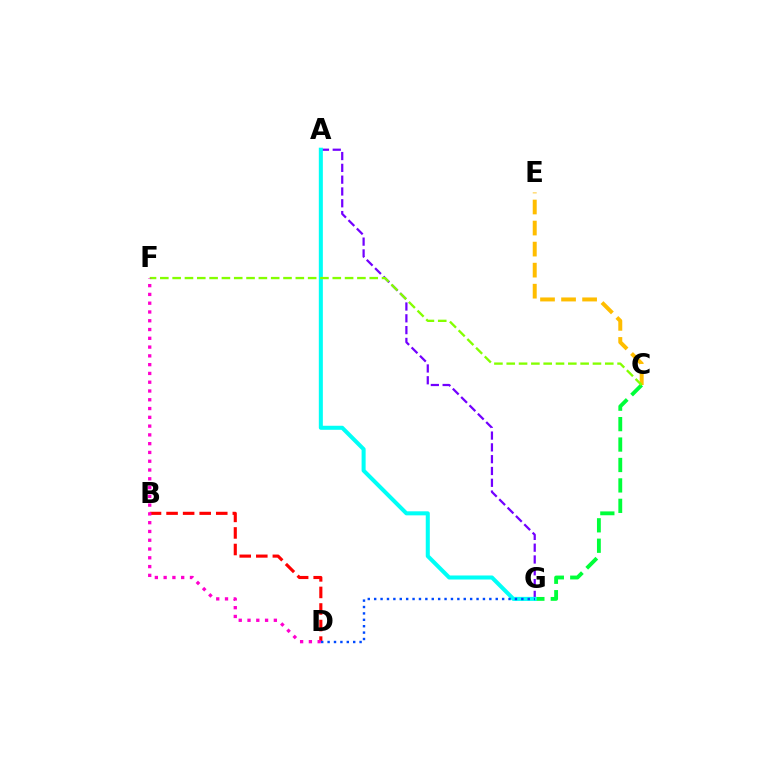{('C', 'G'): [{'color': '#00ff39', 'line_style': 'dashed', 'thickness': 2.78}], ('B', 'D'): [{'color': '#ff0000', 'line_style': 'dashed', 'thickness': 2.25}], ('A', 'G'): [{'color': '#7200ff', 'line_style': 'dashed', 'thickness': 1.6}, {'color': '#00fff6', 'line_style': 'solid', 'thickness': 2.91}], ('C', 'E'): [{'color': '#ffbd00', 'line_style': 'dashed', 'thickness': 2.86}], ('D', 'G'): [{'color': '#004bff', 'line_style': 'dotted', 'thickness': 1.74}], ('C', 'F'): [{'color': '#84ff00', 'line_style': 'dashed', 'thickness': 1.67}], ('D', 'F'): [{'color': '#ff00cf', 'line_style': 'dotted', 'thickness': 2.39}]}